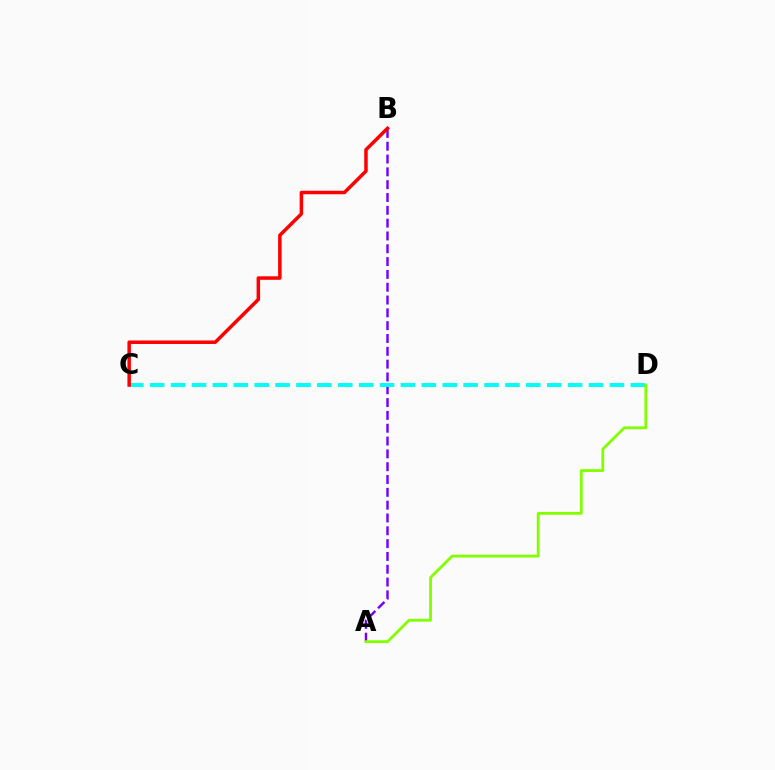{('A', 'B'): [{'color': '#7200ff', 'line_style': 'dashed', 'thickness': 1.74}], ('C', 'D'): [{'color': '#00fff6', 'line_style': 'dashed', 'thickness': 2.84}], ('A', 'D'): [{'color': '#84ff00', 'line_style': 'solid', 'thickness': 2.04}], ('B', 'C'): [{'color': '#ff0000', 'line_style': 'solid', 'thickness': 2.52}]}